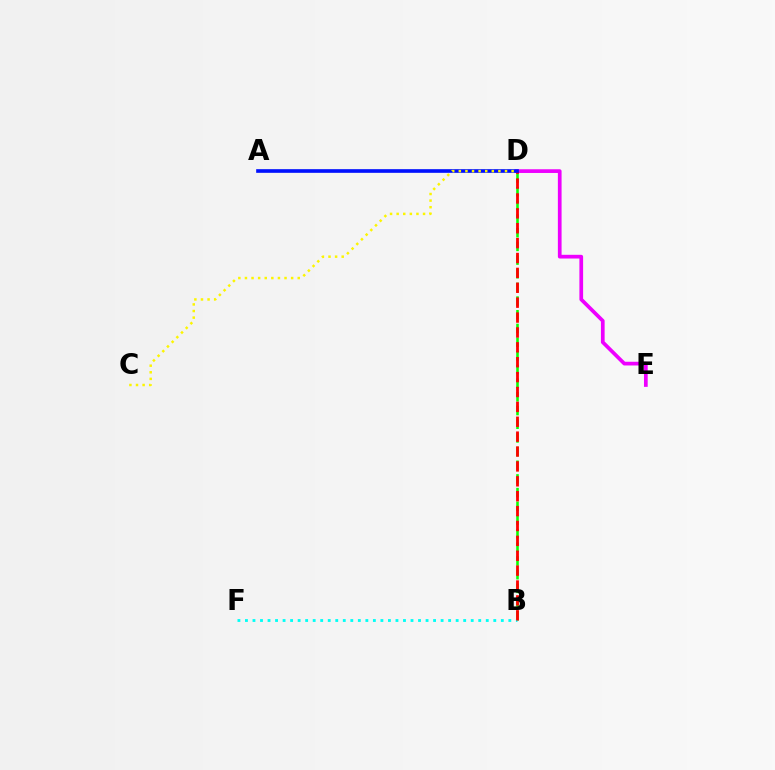{('D', 'E'): [{'color': '#ee00ff', 'line_style': 'solid', 'thickness': 2.67}], ('B', 'D'): [{'color': '#08ff00', 'line_style': 'dashed', 'thickness': 1.86}, {'color': '#ff0000', 'line_style': 'dashed', 'thickness': 2.02}], ('B', 'F'): [{'color': '#00fff6', 'line_style': 'dotted', 'thickness': 2.04}], ('A', 'D'): [{'color': '#0010ff', 'line_style': 'solid', 'thickness': 2.63}], ('C', 'D'): [{'color': '#fcf500', 'line_style': 'dotted', 'thickness': 1.79}]}